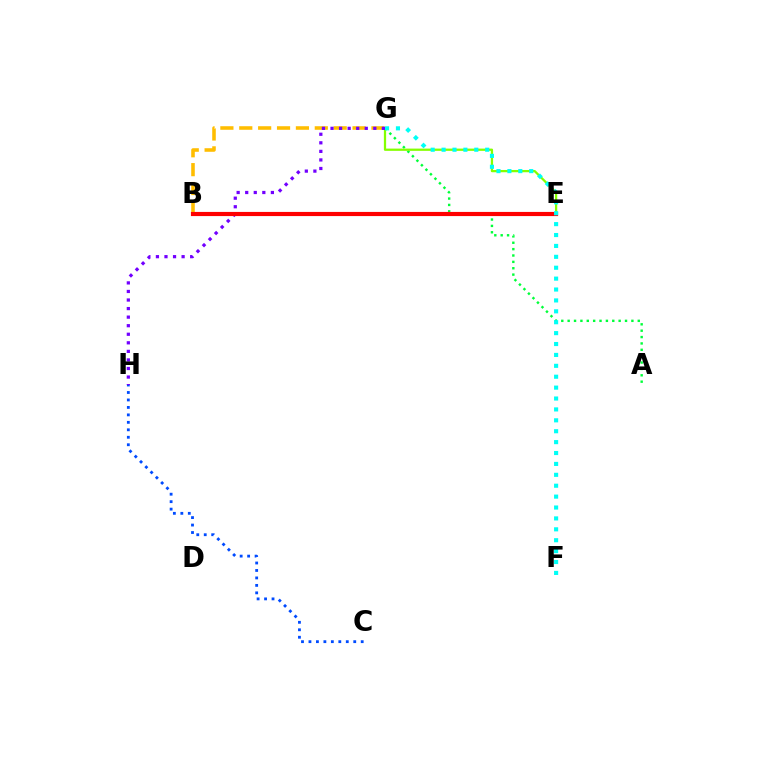{('B', 'G'): [{'color': '#ffbd00', 'line_style': 'dashed', 'thickness': 2.57}], ('A', 'G'): [{'color': '#00ff39', 'line_style': 'dotted', 'thickness': 1.73}], ('E', 'G'): [{'color': '#84ff00', 'line_style': 'solid', 'thickness': 1.63}], ('G', 'H'): [{'color': '#7200ff', 'line_style': 'dotted', 'thickness': 2.33}], ('B', 'E'): [{'color': '#ff00cf', 'line_style': 'solid', 'thickness': 1.7}, {'color': '#ff0000', 'line_style': 'solid', 'thickness': 2.99}], ('C', 'H'): [{'color': '#004bff', 'line_style': 'dotted', 'thickness': 2.03}], ('F', 'G'): [{'color': '#00fff6', 'line_style': 'dotted', 'thickness': 2.96}]}